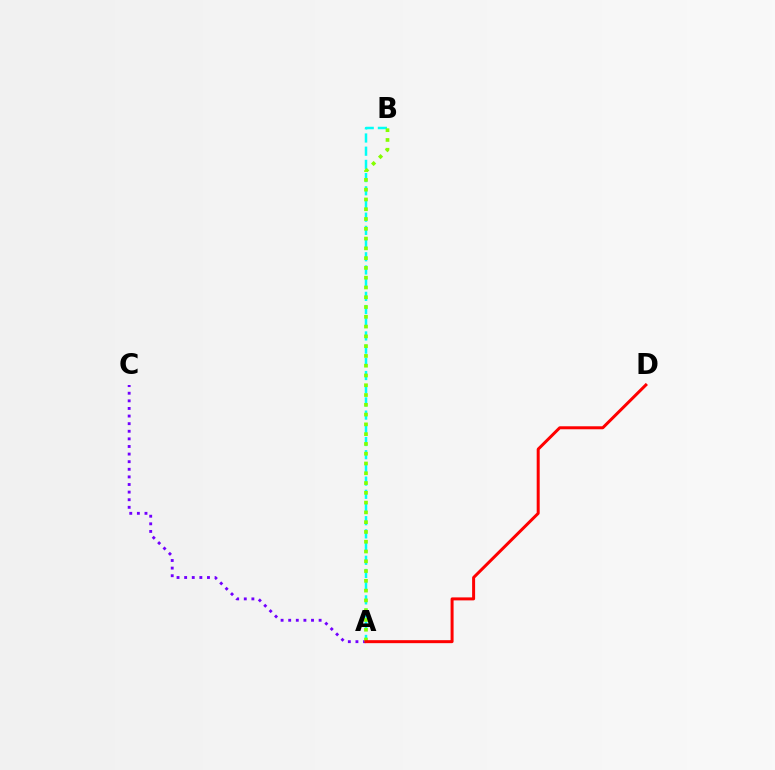{('A', 'C'): [{'color': '#7200ff', 'line_style': 'dotted', 'thickness': 2.07}], ('A', 'B'): [{'color': '#00fff6', 'line_style': 'dashed', 'thickness': 1.79}, {'color': '#84ff00', 'line_style': 'dotted', 'thickness': 2.66}], ('A', 'D'): [{'color': '#ff0000', 'line_style': 'solid', 'thickness': 2.15}]}